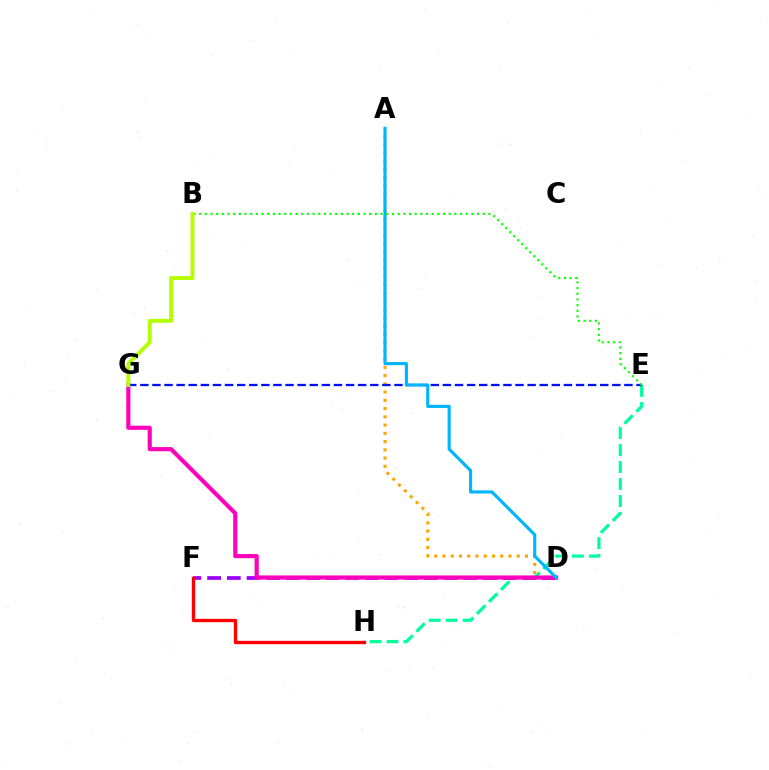{('D', 'F'): [{'color': '#9b00ff', 'line_style': 'dashed', 'thickness': 2.68}], ('A', 'D'): [{'color': '#ffa500', 'line_style': 'dotted', 'thickness': 2.24}, {'color': '#00b5ff', 'line_style': 'solid', 'thickness': 2.25}], ('E', 'H'): [{'color': '#00ff9d', 'line_style': 'dashed', 'thickness': 2.31}], ('D', 'G'): [{'color': '#ff00bd', 'line_style': 'solid', 'thickness': 2.99}], ('E', 'G'): [{'color': '#0010ff', 'line_style': 'dashed', 'thickness': 1.64}], ('B', 'E'): [{'color': '#08ff00', 'line_style': 'dotted', 'thickness': 1.54}], ('F', 'H'): [{'color': '#ff0000', 'line_style': 'solid', 'thickness': 2.4}], ('B', 'G'): [{'color': '#b3ff00', 'line_style': 'solid', 'thickness': 2.81}]}